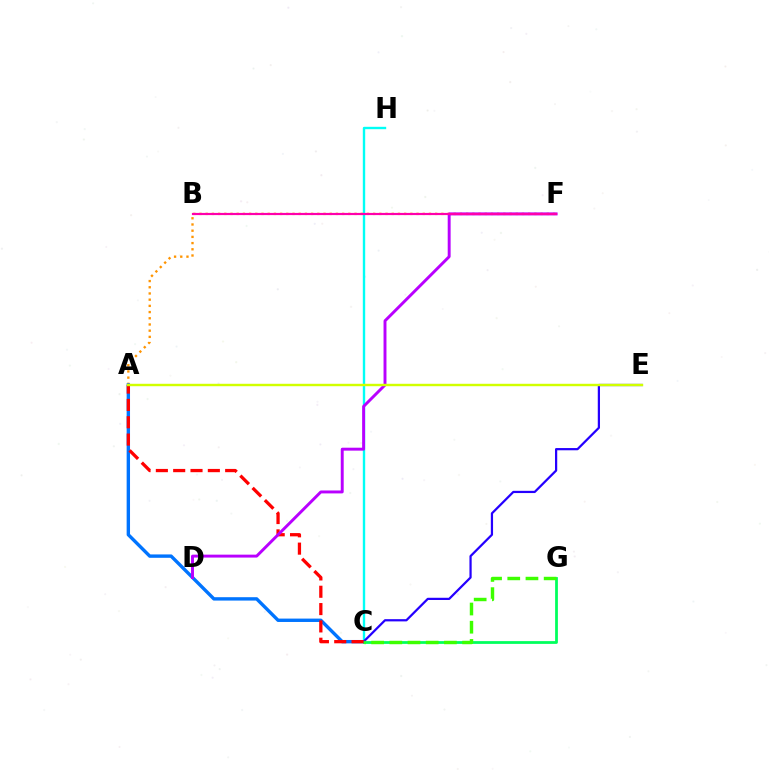{('C', 'H'): [{'color': '#00fff6', 'line_style': 'solid', 'thickness': 1.71}], ('A', 'F'): [{'color': '#ff9400', 'line_style': 'dotted', 'thickness': 1.68}], ('A', 'C'): [{'color': '#0074ff', 'line_style': 'solid', 'thickness': 2.43}, {'color': '#ff0000', 'line_style': 'dashed', 'thickness': 2.35}], ('C', 'E'): [{'color': '#2500ff', 'line_style': 'solid', 'thickness': 1.6}], ('C', 'G'): [{'color': '#00ff5c', 'line_style': 'solid', 'thickness': 1.99}, {'color': '#3dff00', 'line_style': 'dashed', 'thickness': 2.47}], ('D', 'F'): [{'color': '#b900ff', 'line_style': 'solid', 'thickness': 2.11}], ('A', 'E'): [{'color': '#d1ff00', 'line_style': 'solid', 'thickness': 1.75}], ('B', 'F'): [{'color': '#ff00ac', 'line_style': 'solid', 'thickness': 1.57}]}